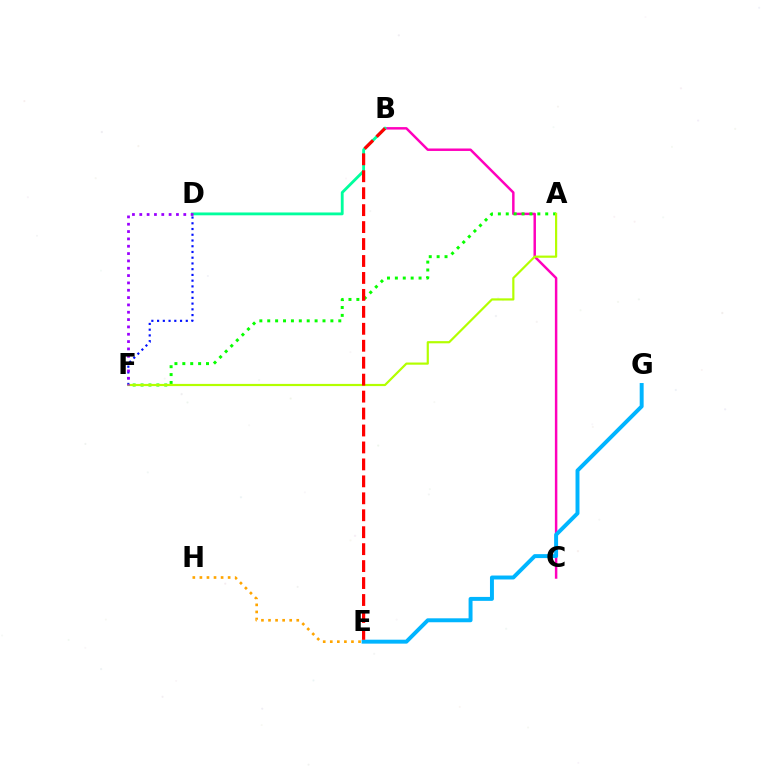{('B', 'C'): [{'color': '#ff00bd', 'line_style': 'solid', 'thickness': 1.78}], ('B', 'D'): [{'color': '#00ff9d', 'line_style': 'solid', 'thickness': 2.04}], ('A', 'F'): [{'color': '#08ff00', 'line_style': 'dotted', 'thickness': 2.14}, {'color': '#b3ff00', 'line_style': 'solid', 'thickness': 1.57}], ('E', 'G'): [{'color': '#00b5ff', 'line_style': 'solid', 'thickness': 2.84}], ('D', 'F'): [{'color': '#0010ff', 'line_style': 'dotted', 'thickness': 1.56}, {'color': '#9b00ff', 'line_style': 'dotted', 'thickness': 1.99}], ('E', 'H'): [{'color': '#ffa500', 'line_style': 'dotted', 'thickness': 1.92}], ('B', 'E'): [{'color': '#ff0000', 'line_style': 'dashed', 'thickness': 2.3}]}